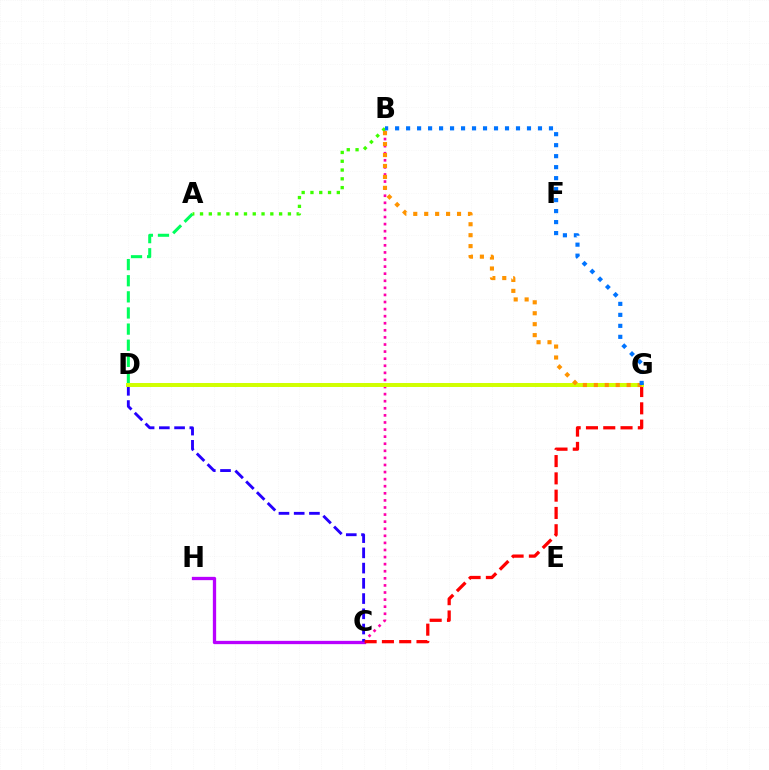{('B', 'C'): [{'color': '#ff00ac', 'line_style': 'dotted', 'thickness': 1.93}], ('D', 'G'): [{'color': '#00fff6', 'line_style': 'dotted', 'thickness': 2.56}, {'color': '#d1ff00', 'line_style': 'solid', 'thickness': 2.86}], ('A', 'D'): [{'color': '#00ff5c', 'line_style': 'dashed', 'thickness': 2.19}], ('C', 'H'): [{'color': '#b900ff', 'line_style': 'solid', 'thickness': 2.37}], ('C', 'D'): [{'color': '#2500ff', 'line_style': 'dashed', 'thickness': 2.07}], ('C', 'G'): [{'color': '#ff0000', 'line_style': 'dashed', 'thickness': 2.35}], ('A', 'B'): [{'color': '#3dff00', 'line_style': 'dotted', 'thickness': 2.39}], ('B', 'G'): [{'color': '#ff9400', 'line_style': 'dotted', 'thickness': 2.97}, {'color': '#0074ff', 'line_style': 'dotted', 'thickness': 2.99}]}